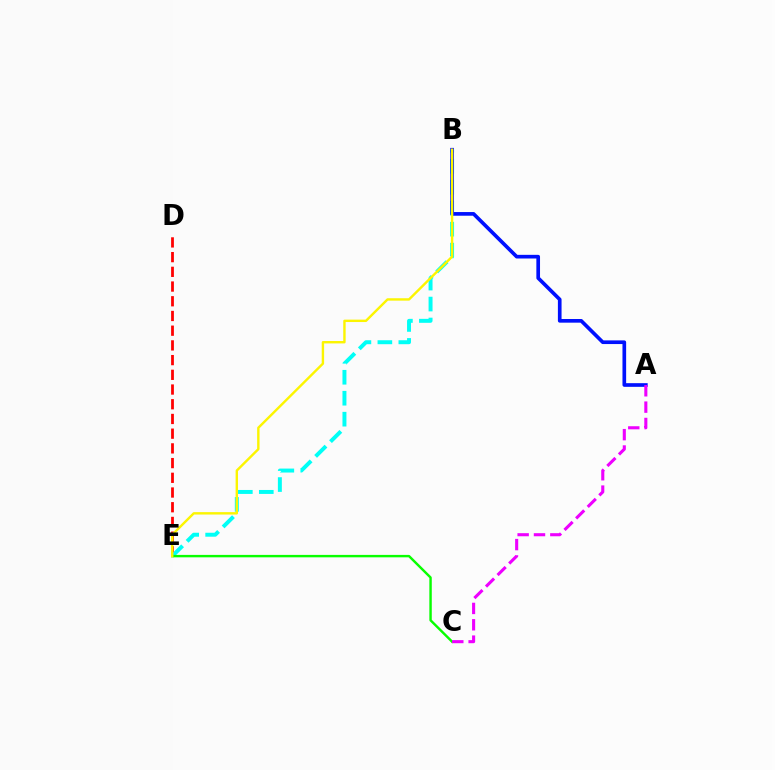{('D', 'E'): [{'color': '#ff0000', 'line_style': 'dashed', 'thickness': 2.0}], ('B', 'E'): [{'color': '#00fff6', 'line_style': 'dashed', 'thickness': 2.85}, {'color': '#fcf500', 'line_style': 'solid', 'thickness': 1.73}], ('A', 'B'): [{'color': '#0010ff', 'line_style': 'solid', 'thickness': 2.64}], ('C', 'E'): [{'color': '#08ff00', 'line_style': 'solid', 'thickness': 1.75}], ('A', 'C'): [{'color': '#ee00ff', 'line_style': 'dashed', 'thickness': 2.22}]}